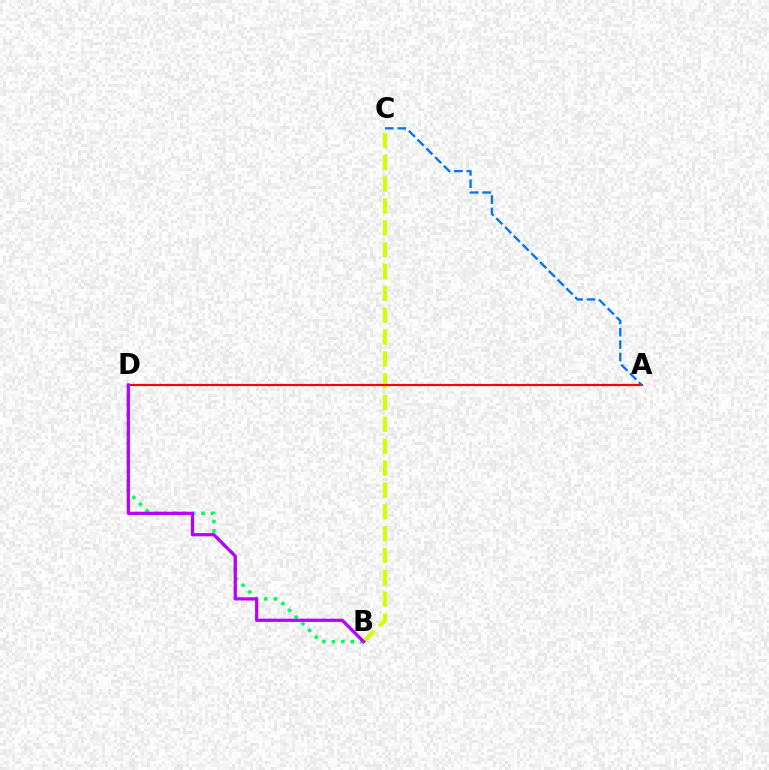{('B', 'D'): [{'color': '#00ff5c', 'line_style': 'dotted', 'thickness': 2.57}, {'color': '#b900ff', 'line_style': 'solid', 'thickness': 2.33}], ('B', 'C'): [{'color': '#d1ff00', 'line_style': 'dashed', 'thickness': 2.97}], ('A', 'D'): [{'color': '#ff0000', 'line_style': 'solid', 'thickness': 1.55}], ('A', 'C'): [{'color': '#0074ff', 'line_style': 'dashed', 'thickness': 1.68}]}